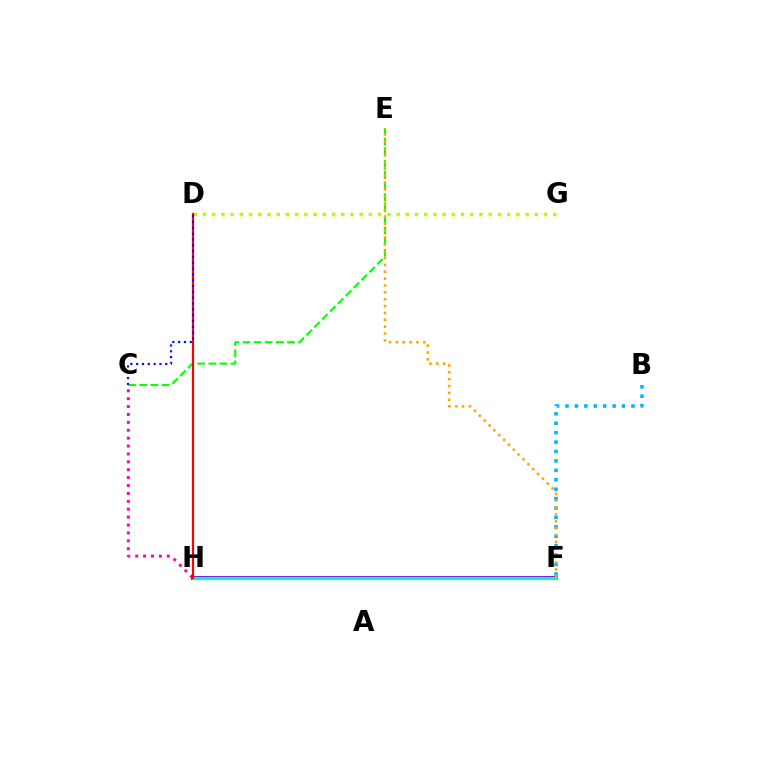{('D', 'G'): [{'color': '#b3ff00', 'line_style': 'dotted', 'thickness': 2.5}], ('C', 'H'): [{'color': '#ff00bd', 'line_style': 'dotted', 'thickness': 2.15}], ('B', 'F'): [{'color': '#00b5ff', 'line_style': 'dotted', 'thickness': 2.56}], ('F', 'H'): [{'color': '#9b00ff', 'line_style': 'solid', 'thickness': 2.91}, {'color': '#00ff9d', 'line_style': 'solid', 'thickness': 2.31}], ('C', 'E'): [{'color': '#08ff00', 'line_style': 'dashed', 'thickness': 1.51}], ('E', 'F'): [{'color': '#ffa500', 'line_style': 'dotted', 'thickness': 1.86}], ('D', 'H'): [{'color': '#ff0000', 'line_style': 'solid', 'thickness': 1.58}], ('C', 'D'): [{'color': '#0010ff', 'line_style': 'dotted', 'thickness': 1.58}]}